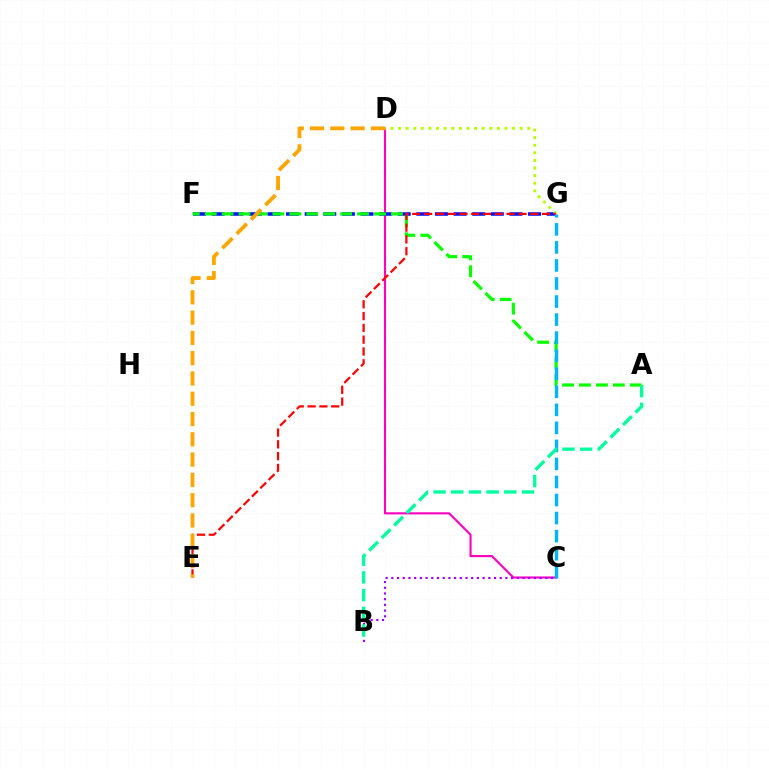{('C', 'D'): [{'color': '#ff00bd', 'line_style': 'solid', 'thickness': 1.52}], ('F', 'G'): [{'color': '#0010ff', 'line_style': 'dashed', 'thickness': 2.53}], ('B', 'C'): [{'color': '#9b00ff', 'line_style': 'dotted', 'thickness': 1.55}], ('D', 'G'): [{'color': '#b3ff00', 'line_style': 'dotted', 'thickness': 2.07}], ('A', 'F'): [{'color': '#08ff00', 'line_style': 'dashed', 'thickness': 2.3}], ('E', 'G'): [{'color': '#ff0000', 'line_style': 'dashed', 'thickness': 1.6}], ('D', 'E'): [{'color': '#ffa500', 'line_style': 'dashed', 'thickness': 2.76}], ('C', 'G'): [{'color': '#00b5ff', 'line_style': 'dashed', 'thickness': 2.45}], ('A', 'B'): [{'color': '#00ff9d', 'line_style': 'dashed', 'thickness': 2.4}]}